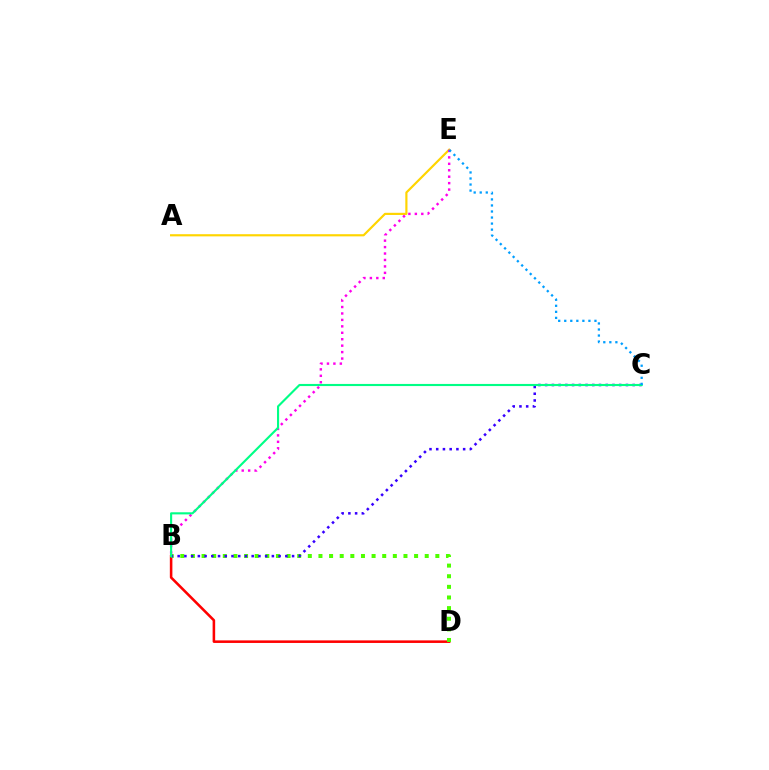{('B', 'D'): [{'color': '#ff0000', 'line_style': 'solid', 'thickness': 1.84}, {'color': '#4fff00', 'line_style': 'dotted', 'thickness': 2.89}], ('A', 'E'): [{'color': '#ffd500', 'line_style': 'solid', 'thickness': 1.57}], ('B', 'E'): [{'color': '#ff00ed', 'line_style': 'dotted', 'thickness': 1.75}], ('B', 'C'): [{'color': '#3700ff', 'line_style': 'dotted', 'thickness': 1.83}, {'color': '#00ff86', 'line_style': 'solid', 'thickness': 1.53}], ('C', 'E'): [{'color': '#009eff', 'line_style': 'dotted', 'thickness': 1.64}]}